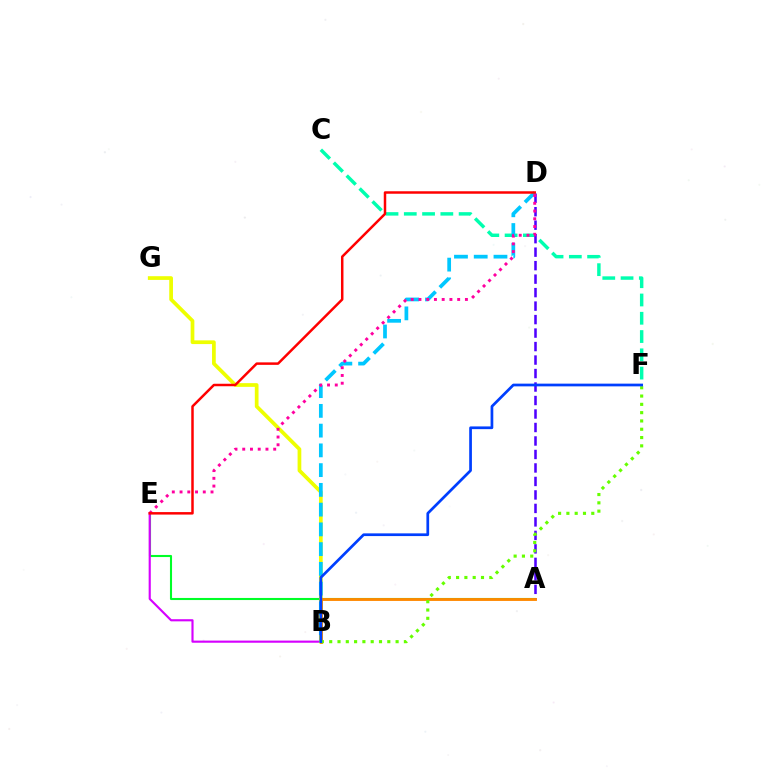{('A', 'E'): [{'color': '#00ff27', 'line_style': 'solid', 'thickness': 1.51}], ('B', 'E'): [{'color': '#d600ff', 'line_style': 'solid', 'thickness': 1.54}], ('C', 'F'): [{'color': '#00ffaf', 'line_style': 'dashed', 'thickness': 2.48}], ('B', 'G'): [{'color': '#eeff00', 'line_style': 'solid', 'thickness': 2.68}], ('A', 'D'): [{'color': '#4f00ff', 'line_style': 'dashed', 'thickness': 1.83}], ('B', 'D'): [{'color': '#00c7ff', 'line_style': 'dashed', 'thickness': 2.68}], ('A', 'B'): [{'color': '#ff8800', 'line_style': 'solid', 'thickness': 2.07}], ('D', 'E'): [{'color': '#ff00a0', 'line_style': 'dotted', 'thickness': 2.1}, {'color': '#ff0000', 'line_style': 'solid', 'thickness': 1.79}], ('B', 'F'): [{'color': '#66ff00', 'line_style': 'dotted', 'thickness': 2.26}, {'color': '#003fff', 'line_style': 'solid', 'thickness': 1.95}]}